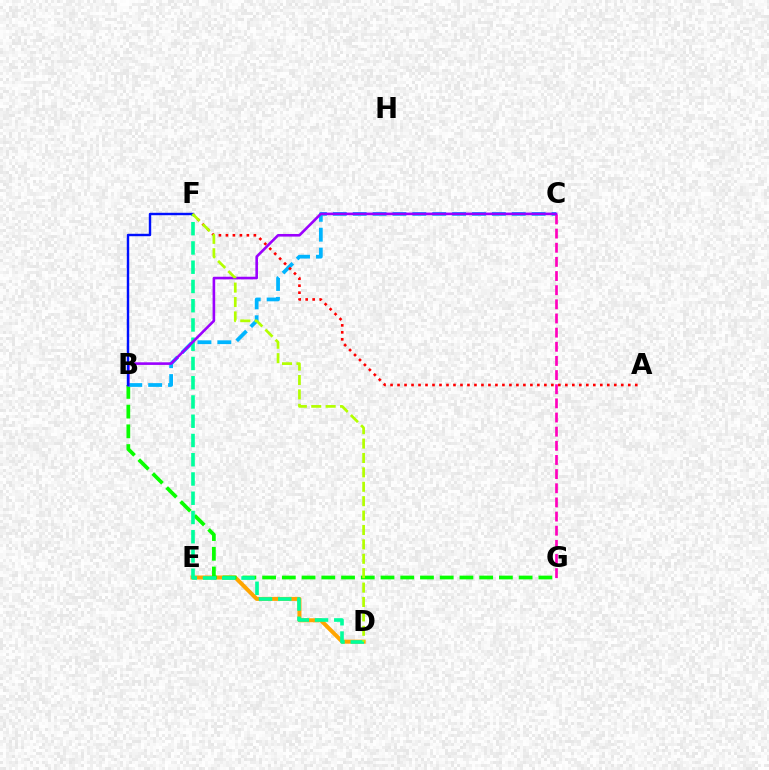{('D', 'E'): [{'color': '#ffa500', 'line_style': 'solid', 'thickness': 2.89}], ('B', 'G'): [{'color': '#08ff00', 'line_style': 'dashed', 'thickness': 2.68}], ('B', 'C'): [{'color': '#00b5ff', 'line_style': 'dashed', 'thickness': 2.7}, {'color': '#9b00ff', 'line_style': 'solid', 'thickness': 1.88}], ('A', 'F'): [{'color': '#ff0000', 'line_style': 'dotted', 'thickness': 1.9}], ('D', 'F'): [{'color': '#00ff9d', 'line_style': 'dashed', 'thickness': 2.62}, {'color': '#b3ff00', 'line_style': 'dashed', 'thickness': 1.96}], ('C', 'G'): [{'color': '#ff00bd', 'line_style': 'dashed', 'thickness': 1.92}], ('B', 'F'): [{'color': '#0010ff', 'line_style': 'solid', 'thickness': 1.74}]}